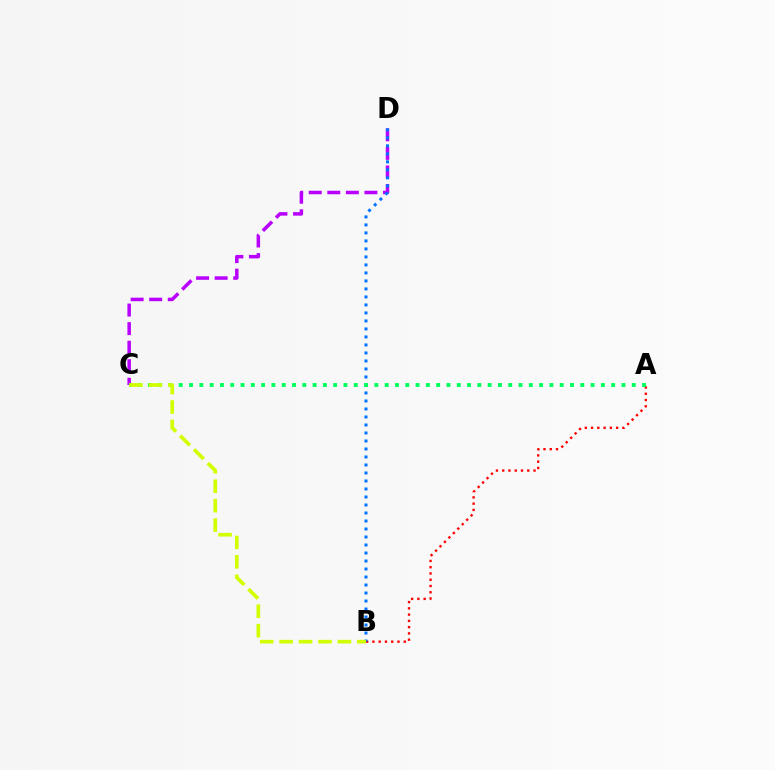{('A', 'B'): [{'color': '#ff0000', 'line_style': 'dotted', 'thickness': 1.7}], ('C', 'D'): [{'color': '#b900ff', 'line_style': 'dashed', 'thickness': 2.52}], ('B', 'D'): [{'color': '#0074ff', 'line_style': 'dotted', 'thickness': 2.17}], ('A', 'C'): [{'color': '#00ff5c', 'line_style': 'dotted', 'thickness': 2.8}], ('B', 'C'): [{'color': '#d1ff00', 'line_style': 'dashed', 'thickness': 2.64}]}